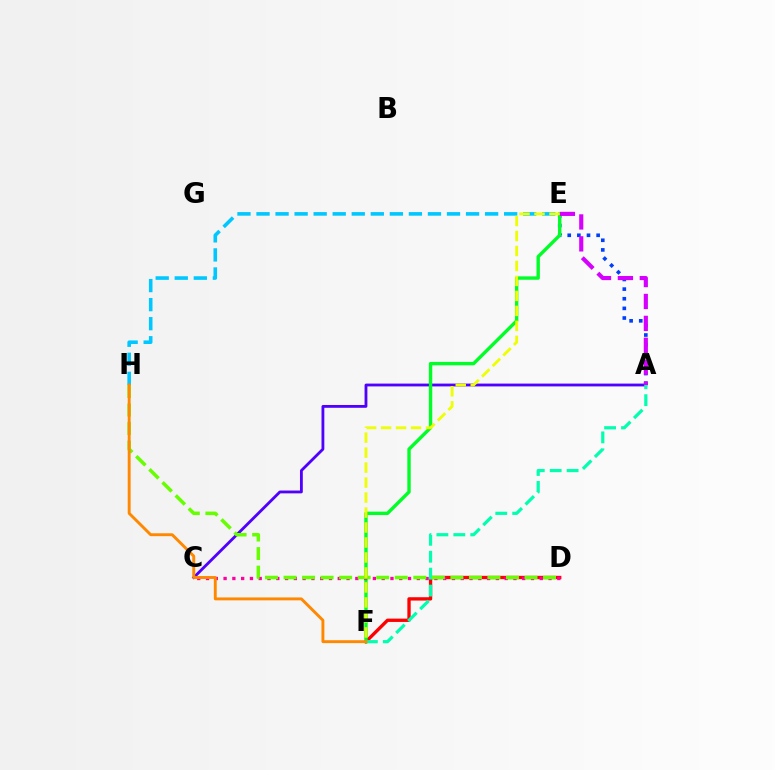{('A', 'C'): [{'color': '#4f00ff', 'line_style': 'solid', 'thickness': 2.03}], ('A', 'E'): [{'color': '#003fff', 'line_style': 'dotted', 'thickness': 2.62}, {'color': '#d600ff', 'line_style': 'dashed', 'thickness': 2.98}], ('D', 'F'): [{'color': '#ff0000', 'line_style': 'solid', 'thickness': 2.39}], ('E', 'F'): [{'color': '#00ff27', 'line_style': 'solid', 'thickness': 2.44}, {'color': '#eeff00', 'line_style': 'dashed', 'thickness': 2.04}], ('A', 'F'): [{'color': '#00ffaf', 'line_style': 'dashed', 'thickness': 2.3}], ('C', 'D'): [{'color': '#ff00a0', 'line_style': 'dotted', 'thickness': 2.39}], ('D', 'H'): [{'color': '#66ff00', 'line_style': 'dashed', 'thickness': 2.52}], ('E', 'H'): [{'color': '#00c7ff', 'line_style': 'dashed', 'thickness': 2.59}], ('F', 'H'): [{'color': '#ff8800', 'line_style': 'solid', 'thickness': 2.09}]}